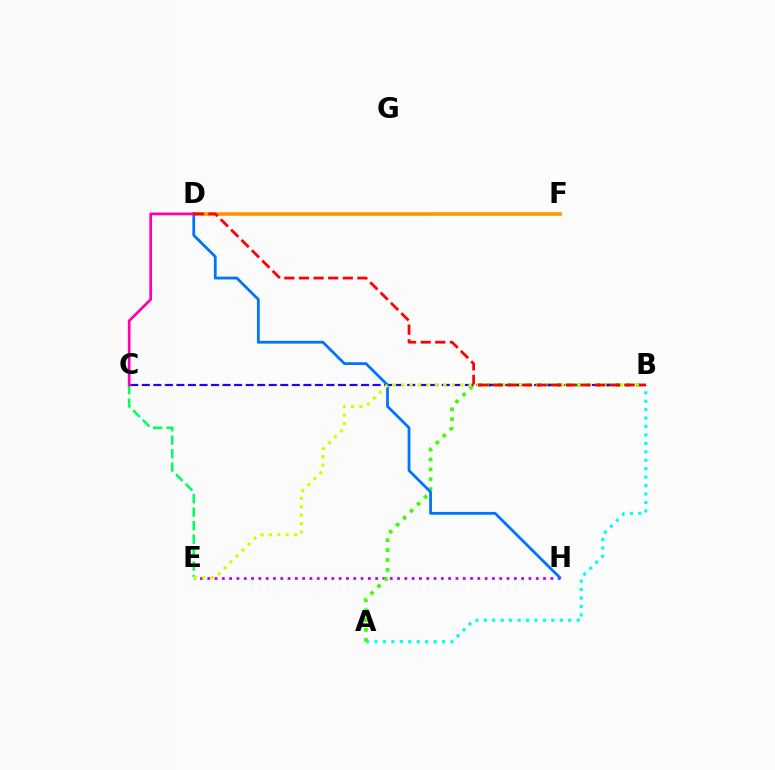{('D', 'F'): [{'color': '#ff9400', 'line_style': 'solid', 'thickness': 2.59}], ('E', 'H'): [{'color': '#b900ff', 'line_style': 'dotted', 'thickness': 1.98}], ('C', 'E'): [{'color': '#00ff5c', 'line_style': 'dashed', 'thickness': 1.83}], ('A', 'B'): [{'color': '#00fff6', 'line_style': 'dotted', 'thickness': 2.29}, {'color': '#3dff00', 'line_style': 'dotted', 'thickness': 2.68}], ('B', 'C'): [{'color': '#2500ff', 'line_style': 'dashed', 'thickness': 1.57}], ('D', 'H'): [{'color': '#0074ff', 'line_style': 'solid', 'thickness': 2.01}], ('C', 'D'): [{'color': '#ff00ac', 'line_style': 'solid', 'thickness': 1.96}], ('B', 'E'): [{'color': '#d1ff00', 'line_style': 'dotted', 'thickness': 2.29}], ('B', 'D'): [{'color': '#ff0000', 'line_style': 'dashed', 'thickness': 1.99}]}